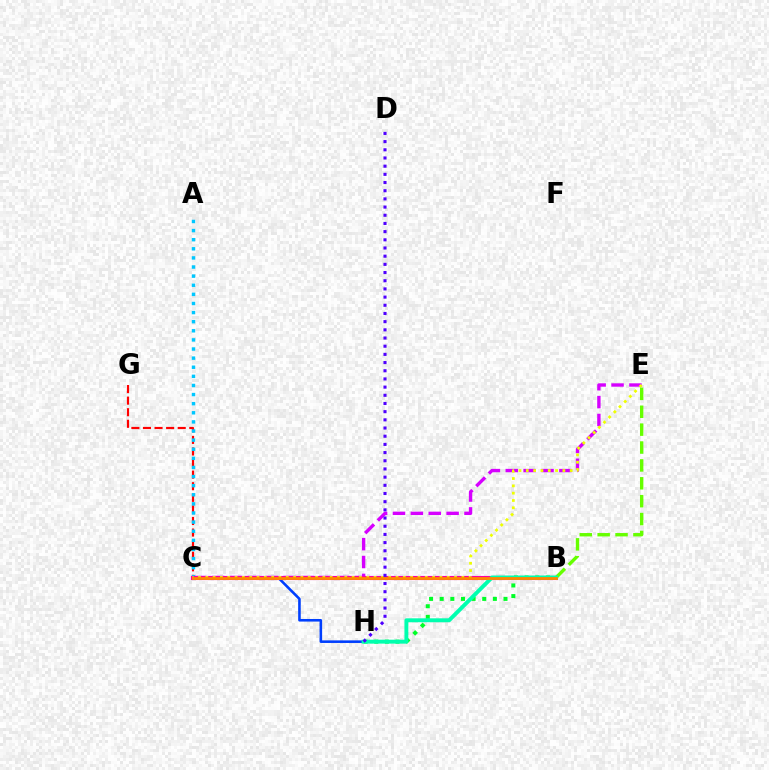{('C', 'E'): [{'color': '#d600ff', 'line_style': 'dashed', 'thickness': 2.43}, {'color': '#eeff00', 'line_style': 'dotted', 'thickness': 1.99}], ('C', 'H'): [{'color': '#003fff', 'line_style': 'solid', 'thickness': 1.86}], ('C', 'G'): [{'color': '#ff0000', 'line_style': 'dashed', 'thickness': 1.57}], ('A', 'C'): [{'color': '#00c7ff', 'line_style': 'dotted', 'thickness': 2.48}], ('B', 'C'): [{'color': '#ff00a0', 'line_style': 'solid', 'thickness': 2.97}, {'color': '#ff8800', 'line_style': 'solid', 'thickness': 2.02}], ('B', 'E'): [{'color': '#66ff00', 'line_style': 'dashed', 'thickness': 2.43}], ('B', 'H'): [{'color': '#00ff27', 'line_style': 'dotted', 'thickness': 2.89}, {'color': '#00ffaf', 'line_style': 'solid', 'thickness': 2.83}], ('D', 'H'): [{'color': '#4f00ff', 'line_style': 'dotted', 'thickness': 2.22}]}